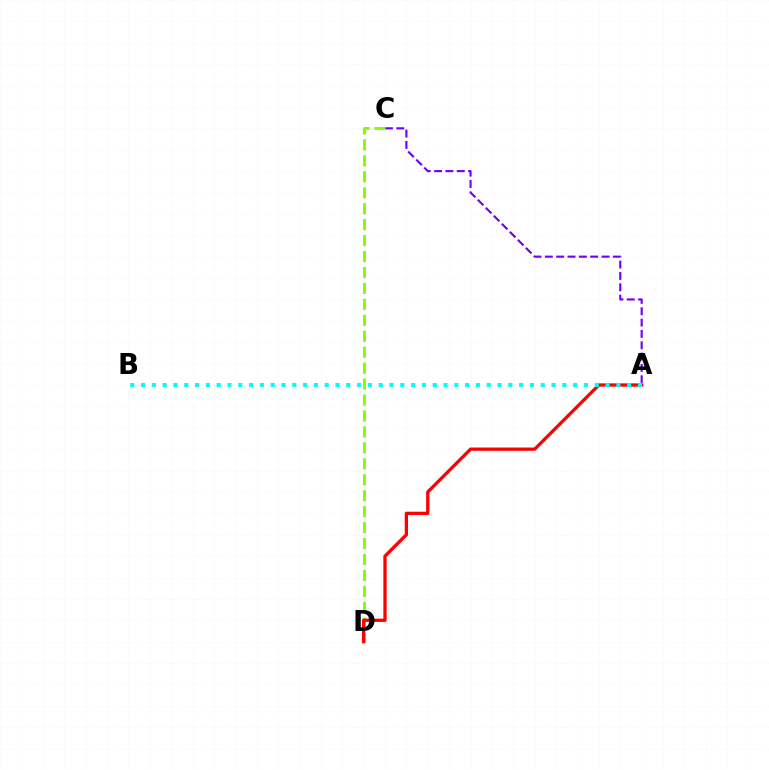{('A', 'C'): [{'color': '#7200ff', 'line_style': 'dashed', 'thickness': 1.54}], ('C', 'D'): [{'color': '#84ff00', 'line_style': 'dashed', 'thickness': 2.17}], ('A', 'D'): [{'color': '#ff0000', 'line_style': 'solid', 'thickness': 2.37}], ('A', 'B'): [{'color': '#00fff6', 'line_style': 'dotted', 'thickness': 2.93}]}